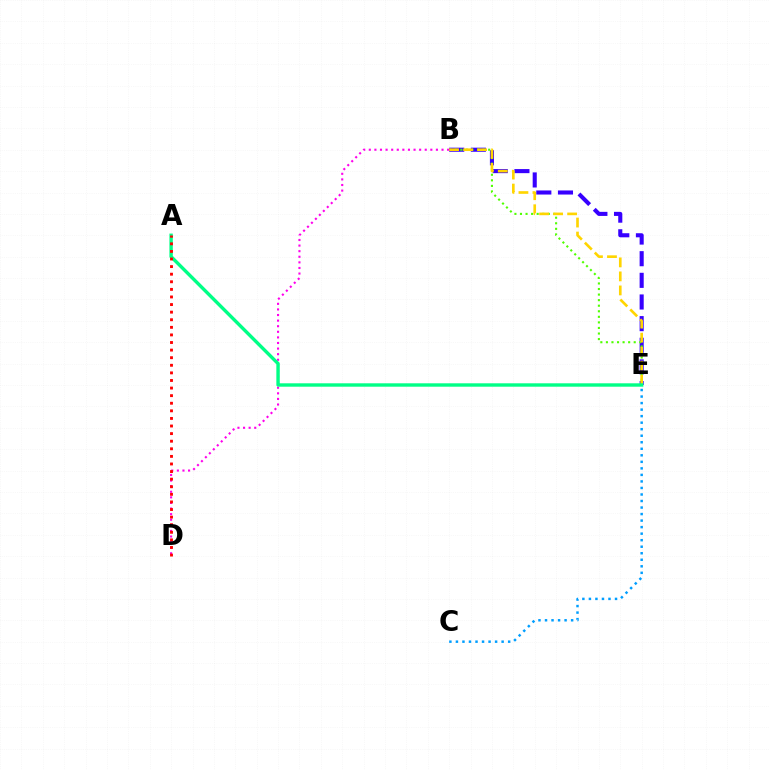{('B', 'E'): [{'color': '#3700ff', 'line_style': 'dashed', 'thickness': 2.94}, {'color': '#4fff00', 'line_style': 'dotted', 'thickness': 1.51}, {'color': '#ffd500', 'line_style': 'dashed', 'thickness': 1.9}], ('B', 'D'): [{'color': '#ff00ed', 'line_style': 'dotted', 'thickness': 1.52}], ('C', 'E'): [{'color': '#009eff', 'line_style': 'dotted', 'thickness': 1.77}], ('A', 'E'): [{'color': '#00ff86', 'line_style': 'solid', 'thickness': 2.45}], ('A', 'D'): [{'color': '#ff0000', 'line_style': 'dotted', 'thickness': 2.06}]}